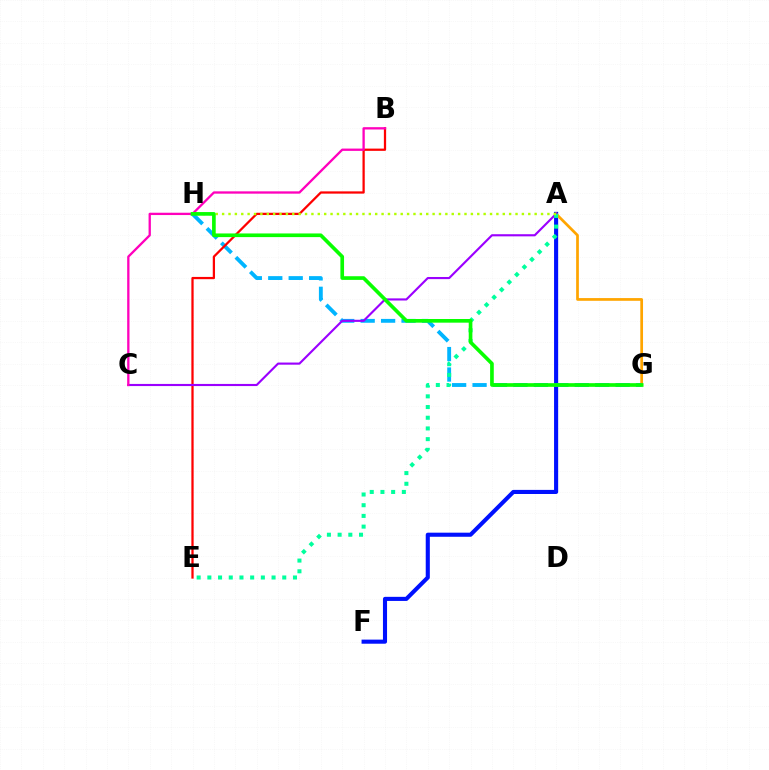{('A', 'F'): [{'color': '#0010ff', 'line_style': 'solid', 'thickness': 2.95}], ('A', 'G'): [{'color': '#ffa500', 'line_style': 'solid', 'thickness': 1.96}], ('G', 'H'): [{'color': '#00b5ff', 'line_style': 'dashed', 'thickness': 2.78}, {'color': '#08ff00', 'line_style': 'solid', 'thickness': 2.63}], ('B', 'E'): [{'color': '#ff0000', 'line_style': 'solid', 'thickness': 1.62}], ('A', 'C'): [{'color': '#9b00ff', 'line_style': 'solid', 'thickness': 1.54}], ('B', 'C'): [{'color': '#ff00bd', 'line_style': 'solid', 'thickness': 1.67}], ('A', 'E'): [{'color': '#00ff9d', 'line_style': 'dotted', 'thickness': 2.91}], ('A', 'H'): [{'color': '#b3ff00', 'line_style': 'dotted', 'thickness': 1.73}]}